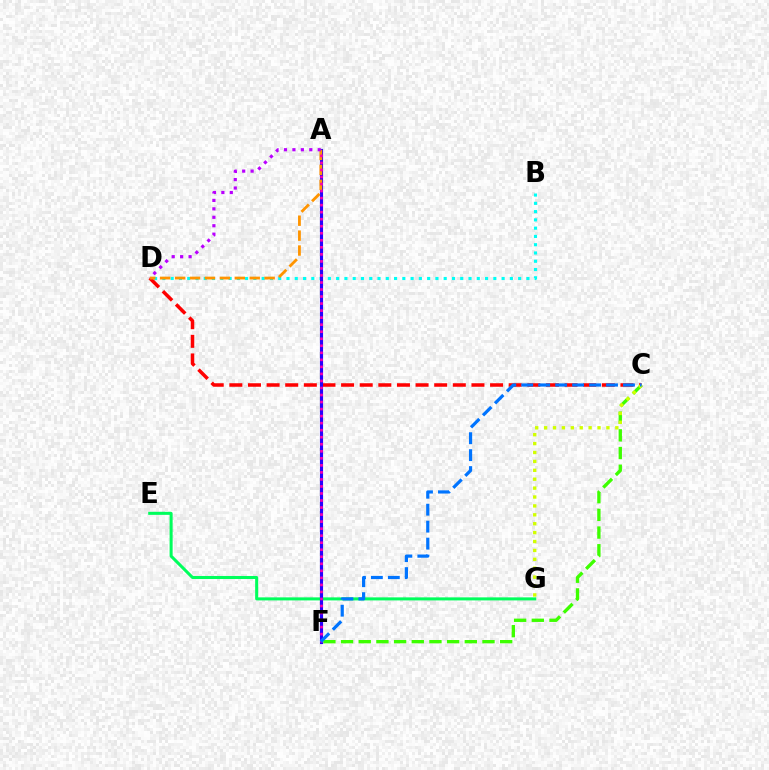{('B', 'D'): [{'color': '#00fff6', 'line_style': 'dotted', 'thickness': 2.25}], ('E', 'G'): [{'color': '#00ff5c', 'line_style': 'solid', 'thickness': 2.18}], ('C', 'D'): [{'color': '#ff0000', 'line_style': 'dashed', 'thickness': 2.53}], ('A', 'F'): [{'color': '#2500ff', 'line_style': 'solid', 'thickness': 2.26}, {'color': '#ff00ac', 'line_style': 'dotted', 'thickness': 1.91}], ('C', 'F'): [{'color': '#3dff00', 'line_style': 'dashed', 'thickness': 2.4}, {'color': '#0074ff', 'line_style': 'dashed', 'thickness': 2.3}], ('A', 'D'): [{'color': '#ff9400', 'line_style': 'dashed', 'thickness': 2.03}, {'color': '#b900ff', 'line_style': 'dotted', 'thickness': 2.29}], ('C', 'G'): [{'color': '#d1ff00', 'line_style': 'dotted', 'thickness': 2.42}]}